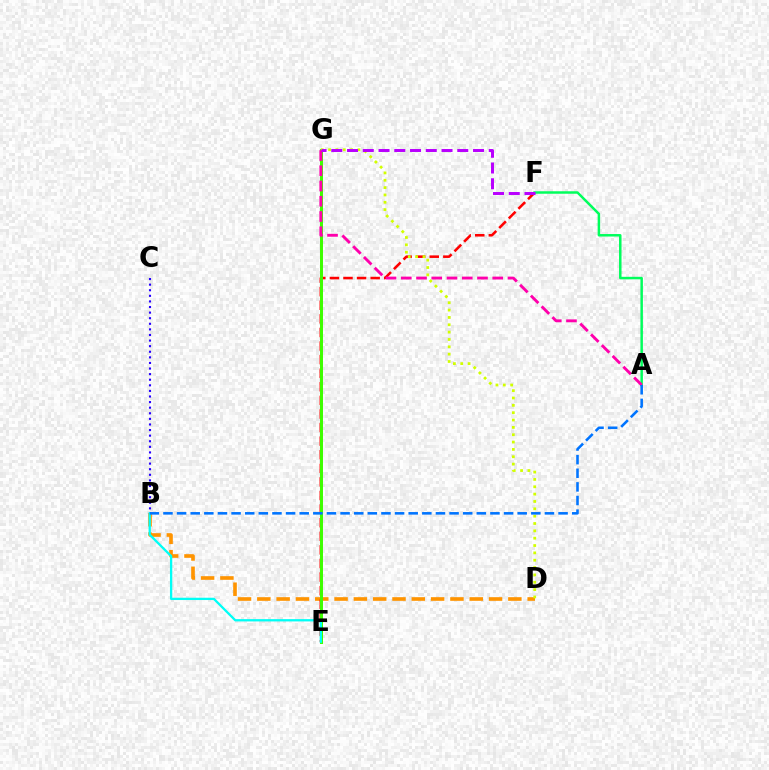{('B', 'D'): [{'color': '#ff9400', 'line_style': 'dashed', 'thickness': 2.62}], ('B', 'C'): [{'color': '#2500ff', 'line_style': 'dotted', 'thickness': 1.52}], ('E', 'F'): [{'color': '#ff0000', 'line_style': 'dashed', 'thickness': 1.85}], ('E', 'G'): [{'color': '#3dff00', 'line_style': 'solid', 'thickness': 2.15}], ('D', 'G'): [{'color': '#d1ff00', 'line_style': 'dotted', 'thickness': 2.0}], ('A', 'F'): [{'color': '#00ff5c', 'line_style': 'solid', 'thickness': 1.79}], ('A', 'G'): [{'color': '#ff00ac', 'line_style': 'dashed', 'thickness': 2.07}], ('F', 'G'): [{'color': '#b900ff', 'line_style': 'dashed', 'thickness': 2.14}], ('B', 'E'): [{'color': '#00fff6', 'line_style': 'solid', 'thickness': 1.66}], ('A', 'B'): [{'color': '#0074ff', 'line_style': 'dashed', 'thickness': 1.85}]}